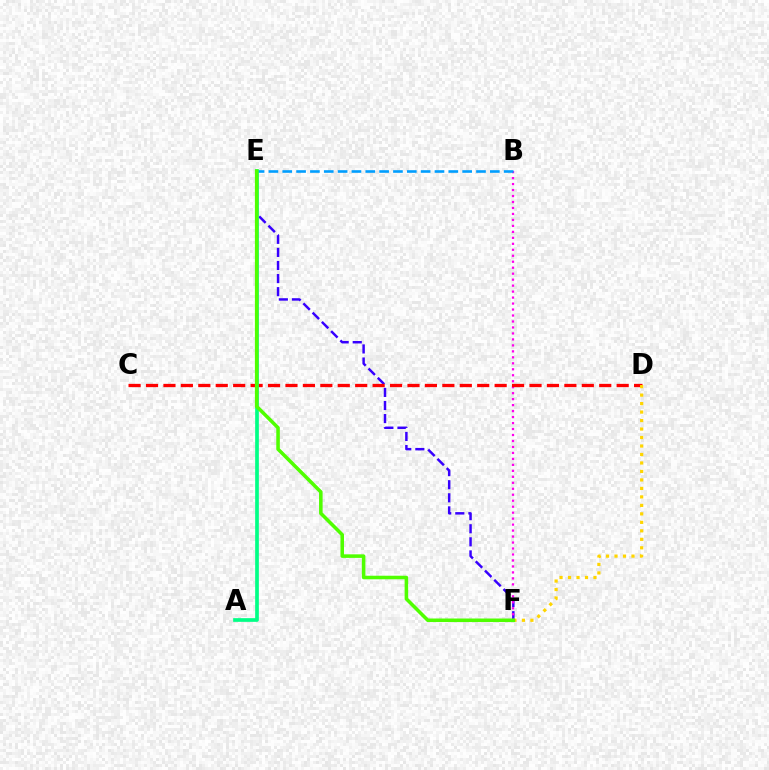{('E', 'F'): [{'color': '#3700ff', 'line_style': 'dashed', 'thickness': 1.78}, {'color': '#4fff00', 'line_style': 'solid', 'thickness': 2.55}], ('B', 'F'): [{'color': '#ff00ed', 'line_style': 'dotted', 'thickness': 1.62}], ('C', 'D'): [{'color': '#ff0000', 'line_style': 'dashed', 'thickness': 2.37}], ('D', 'F'): [{'color': '#ffd500', 'line_style': 'dotted', 'thickness': 2.31}], ('B', 'E'): [{'color': '#009eff', 'line_style': 'dashed', 'thickness': 1.88}], ('A', 'E'): [{'color': '#00ff86', 'line_style': 'solid', 'thickness': 2.65}]}